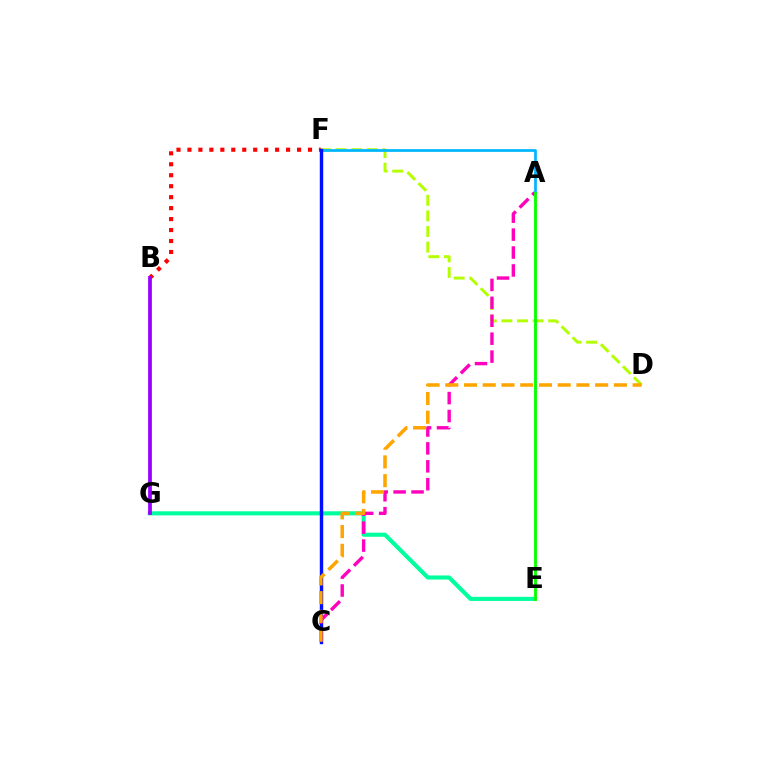{('B', 'F'): [{'color': '#ff0000', 'line_style': 'dotted', 'thickness': 2.98}], ('D', 'F'): [{'color': '#b3ff00', 'line_style': 'dashed', 'thickness': 2.12}], ('E', 'G'): [{'color': '#00ff9d', 'line_style': 'solid', 'thickness': 2.96}], ('A', 'F'): [{'color': '#00b5ff', 'line_style': 'solid', 'thickness': 1.97}], ('C', 'F'): [{'color': '#0010ff', 'line_style': 'solid', 'thickness': 2.46}], ('A', 'C'): [{'color': '#ff00bd', 'line_style': 'dashed', 'thickness': 2.44}], ('C', 'D'): [{'color': '#ffa500', 'line_style': 'dashed', 'thickness': 2.55}], ('B', 'G'): [{'color': '#9b00ff', 'line_style': 'solid', 'thickness': 2.7}], ('A', 'E'): [{'color': '#08ff00', 'line_style': 'solid', 'thickness': 2.07}]}